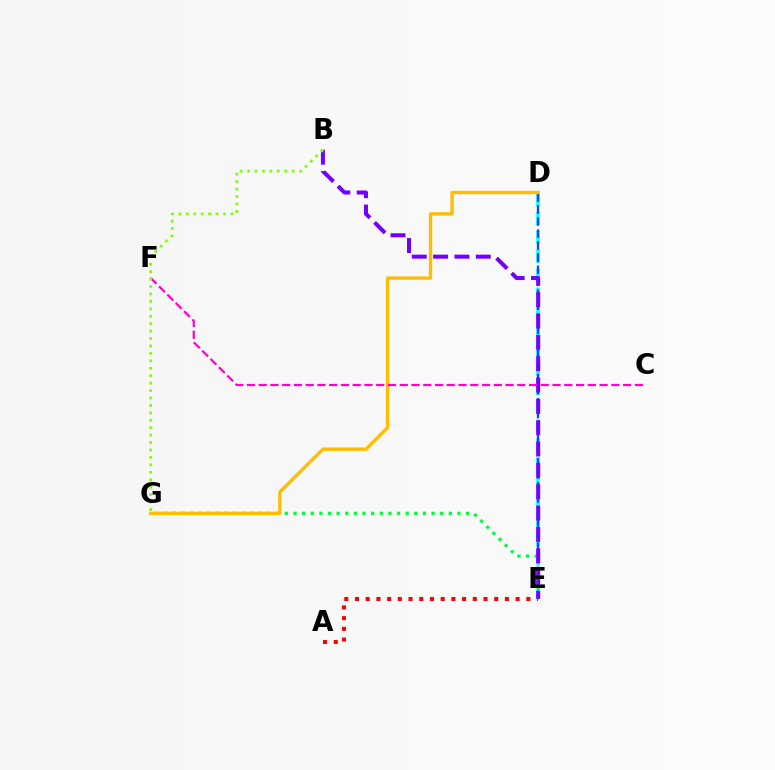{('E', 'G'): [{'color': '#00ff39', 'line_style': 'dotted', 'thickness': 2.34}], ('D', 'E'): [{'color': '#00fff6', 'line_style': 'dashed', 'thickness': 2.57}, {'color': '#004bff', 'line_style': 'dashed', 'thickness': 1.64}], ('D', 'G'): [{'color': '#ffbd00', 'line_style': 'solid', 'thickness': 2.4}], ('B', 'E'): [{'color': '#7200ff', 'line_style': 'dashed', 'thickness': 2.9}], ('C', 'F'): [{'color': '#ff00cf', 'line_style': 'dashed', 'thickness': 1.6}], ('A', 'E'): [{'color': '#ff0000', 'line_style': 'dotted', 'thickness': 2.91}], ('B', 'G'): [{'color': '#84ff00', 'line_style': 'dotted', 'thickness': 2.02}]}